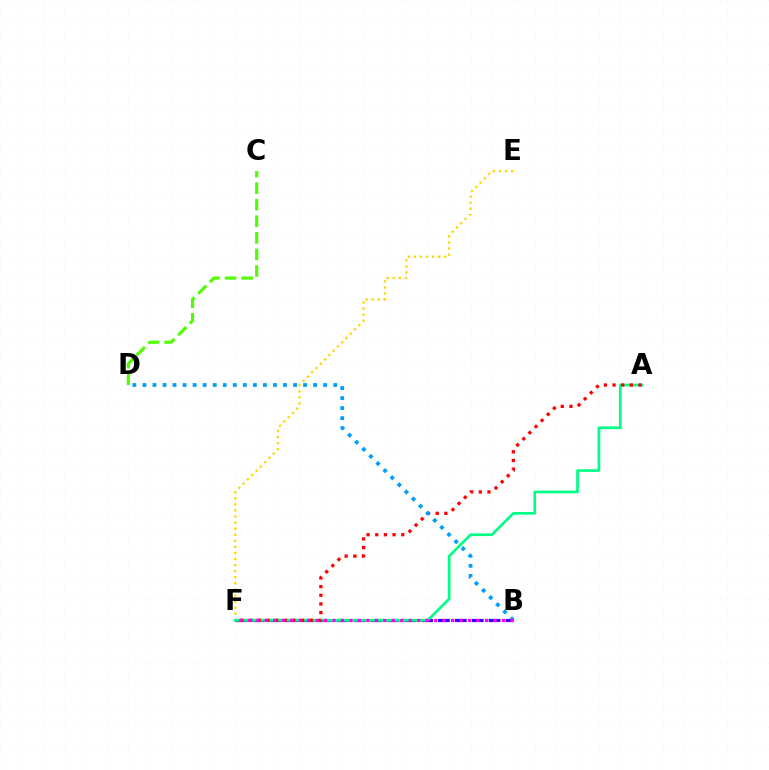{('C', 'D'): [{'color': '#4fff00', 'line_style': 'dashed', 'thickness': 2.25}], ('E', 'F'): [{'color': '#ffd500', 'line_style': 'dotted', 'thickness': 1.65}], ('B', 'F'): [{'color': '#3700ff', 'line_style': 'dashed', 'thickness': 2.29}, {'color': '#ff00ed', 'line_style': 'dotted', 'thickness': 2.3}], ('A', 'F'): [{'color': '#00ff86', 'line_style': 'solid', 'thickness': 1.95}, {'color': '#ff0000', 'line_style': 'dotted', 'thickness': 2.35}], ('B', 'D'): [{'color': '#009eff', 'line_style': 'dotted', 'thickness': 2.73}]}